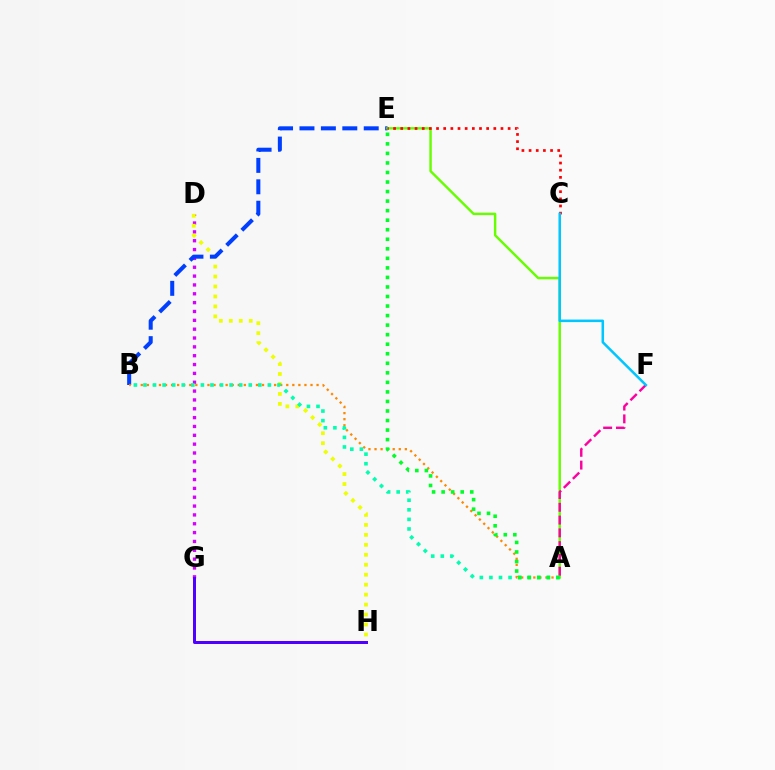{('D', 'G'): [{'color': '#d600ff', 'line_style': 'dotted', 'thickness': 2.4}], ('D', 'H'): [{'color': '#eeff00', 'line_style': 'dotted', 'thickness': 2.71}], ('B', 'E'): [{'color': '#003fff', 'line_style': 'dashed', 'thickness': 2.91}], ('A', 'B'): [{'color': '#ff8800', 'line_style': 'dotted', 'thickness': 1.65}, {'color': '#00ffaf', 'line_style': 'dotted', 'thickness': 2.6}], ('A', 'E'): [{'color': '#66ff00', 'line_style': 'solid', 'thickness': 1.76}, {'color': '#00ff27', 'line_style': 'dotted', 'thickness': 2.59}], ('C', 'E'): [{'color': '#ff0000', 'line_style': 'dotted', 'thickness': 1.95}], ('G', 'H'): [{'color': '#4f00ff', 'line_style': 'solid', 'thickness': 2.16}], ('A', 'F'): [{'color': '#ff00a0', 'line_style': 'dashed', 'thickness': 1.74}], ('C', 'F'): [{'color': '#00c7ff', 'line_style': 'solid', 'thickness': 1.83}]}